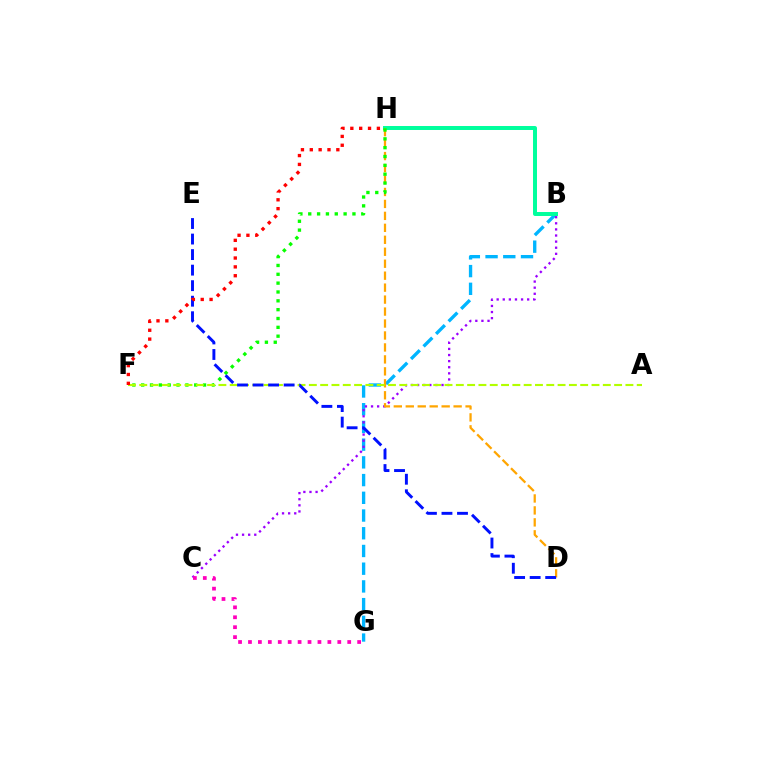{('B', 'G'): [{'color': '#00b5ff', 'line_style': 'dashed', 'thickness': 2.41}], ('B', 'C'): [{'color': '#9b00ff', 'line_style': 'dotted', 'thickness': 1.66}], ('B', 'H'): [{'color': '#00ff9d', 'line_style': 'solid', 'thickness': 2.86}], ('D', 'H'): [{'color': '#ffa500', 'line_style': 'dashed', 'thickness': 1.62}], ('F', 'H'): [{'color': '#08ff00', 'line_style': 'dotted', 'thickness': 2.4}, {'color': '#ff0000', 'line_style': 'dotted', 'thickness': 2.4}], ('C', 'G'): [{'color': '#ff00bd', 'line_style': 'dotted', 'thickness': 2.7}], ('A', 'F'): [{'color': '#b3ff00', 'line_style': 'dashed', 'thickness': 1.54}], ('D', 'E'): [{'color': '#0010ff', 'line_style': 'dashed', 'thickness': 2.11}]}